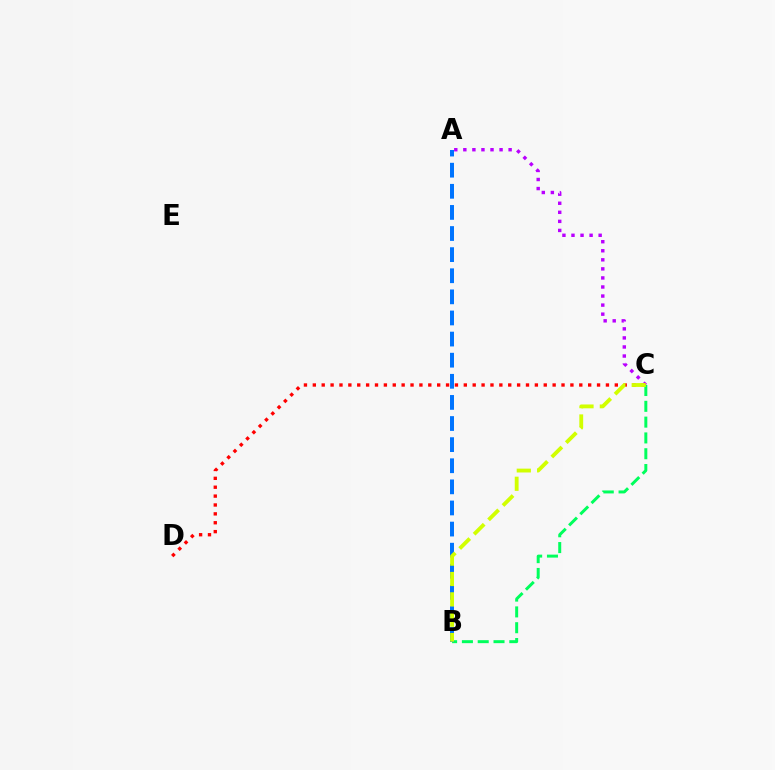{('B', 'C'): [{'color': '#00ff5c', 'line_style': 'dashed', 'thickness': 2.15}, {'color': '#d1ff00', 'line_style': 'dashed', 'thickness': 2.76}], ('C', 'D'): [{'color': '#ff0000', 'line_style': 'dotted', 'thickness': 2.41}], ('A', 'B'): [{'color': '#0074ff', 'line_style': 'dashed', 'thickness': 2.87}], ('A', 'C'): [{'color': '#b900ff', 'line_style': 'dotted', 'thickness': 2.46}]}